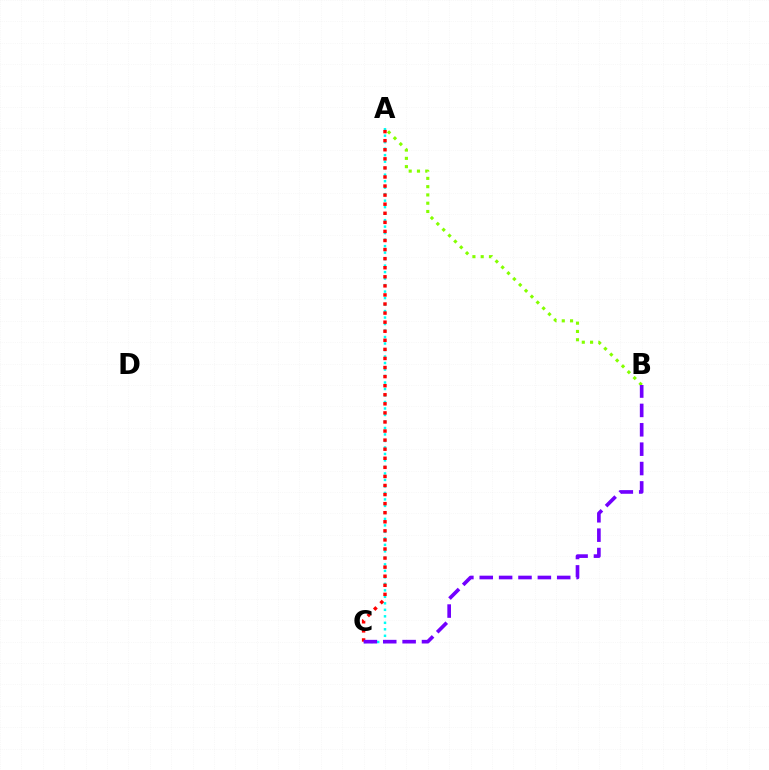{('A', 'B'): [{'color': '#84ff00', 'line_style': 'dotted', 'thickness': 2.25}], ('A', 'C'): [{'color': '#00fff6', 'line_style': 'dotted', 'thickness': 1.76}, {'color': '#ff0000', 'line_style': 'dotted', 'thickness': 2.47}], ('B', 'C'): [{'color': '#7200ff', 'line_style': 'dashed', 'thickness': 2.63}]}